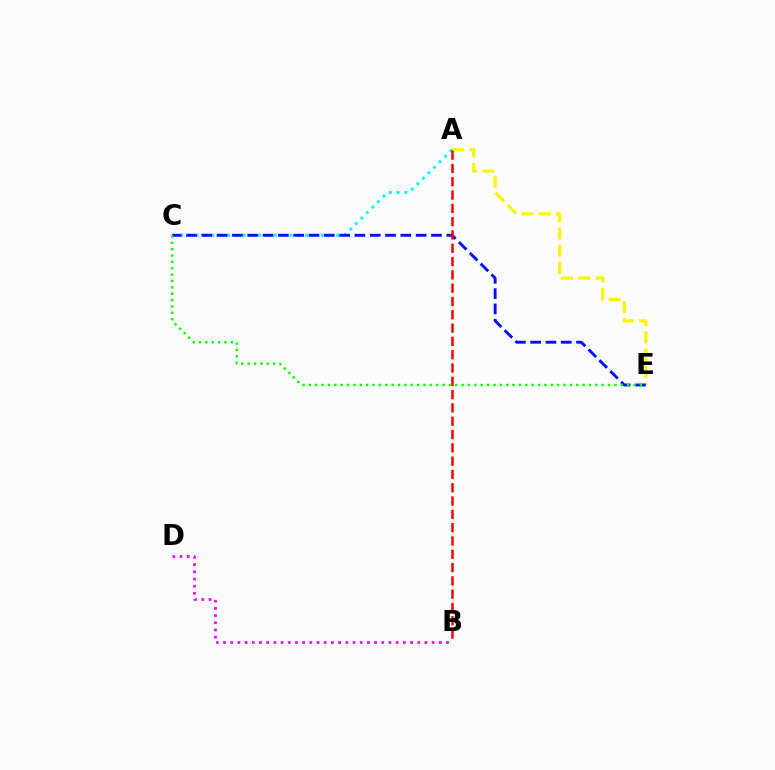{('A', 'C'): [{'color': '#00fff6', 'line_style': 'dotted', 'thickness': 2.12}], ('A', 'E'): [{'color': '#fcf500', 'line_style': 'dashed', 'thickness': 2.35}], ('C', 'E'): [{'color': '#0010ff', 'line_style': 'dashed', 'thickness': 2.08}, {'color': '#08ff00', 'line_style': 'dotted', 'thickness': 1.73}], ('A', 'B'): [{'color': '#ff0000', 'line_style': 'dashed', 'thickness': 1.81}], ('B', 'D'): [{'color': '#ee00ff', 'line_style': 'dotted', 'thickness': 1.95}]}